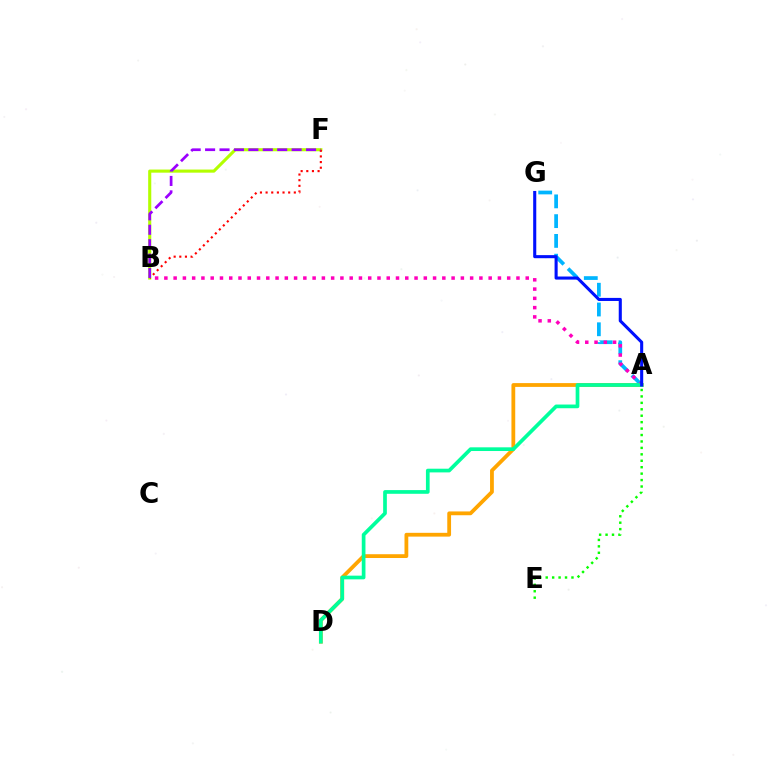{('A', 'D'): [{'color': '#ffa500', 'line_style': 'solid', 'thickness': 2.73}, {'color': '#00ff9d', 'line_style': 'solid', 'thickness': 2.66}], ('B', 'F'): [{'color': '#b3ff00', 'line_style': 'solid', 'thickness': 2.23}, {'color': '#ff0000', 'line_style': 'dotted', 'thickness': 1.53}, {'color': '#9b00ff', 'line_style': 'dashed', 'thickness': 1.96}], ('A', 'G'): [{'color': '#00b5ff', 'line_style': 'dashed', 'thickness': 2.69}, {'color': '#0010ff', 'line_style': 'solid', 'thickness': 2.22}], ('A', 'B'): [{'color': '#ff00bd', 'line_style': 'dotted', 'thickness': 2.52}], ('A', 'E'): [{'color': '#08ff00', 'line_style': 'dotted', 'thickness': 1.75}]}